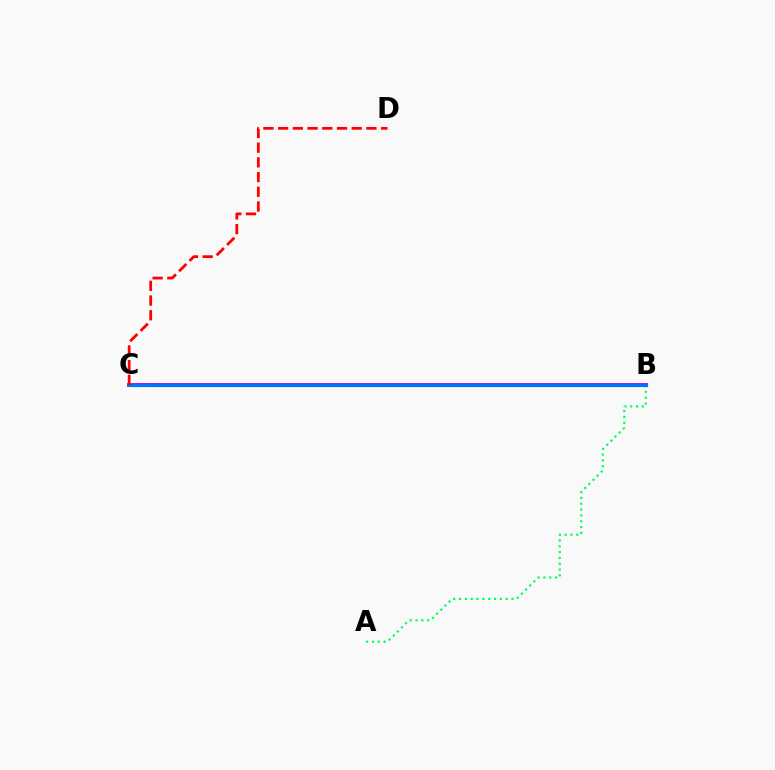{('A', 'B'): [{'color': '#00ff5c', 'line_style': 'dotted', 'thickness': 1.58}], ('B', 'C'): [{'color': '#d1ff00', 'line_style': 'solid', 'thickness': 2.7}, {'color': '#b900ff', 'line_style': 'solid', 'thickness': 2.76}, {'color': '#0074ff', 'line_style': 'solid', 'thickness': 2.28}], ('C', 'D'): [{'color': '#ff0000', 'line_style': 'dashed', 'thickness': 2.0}]}